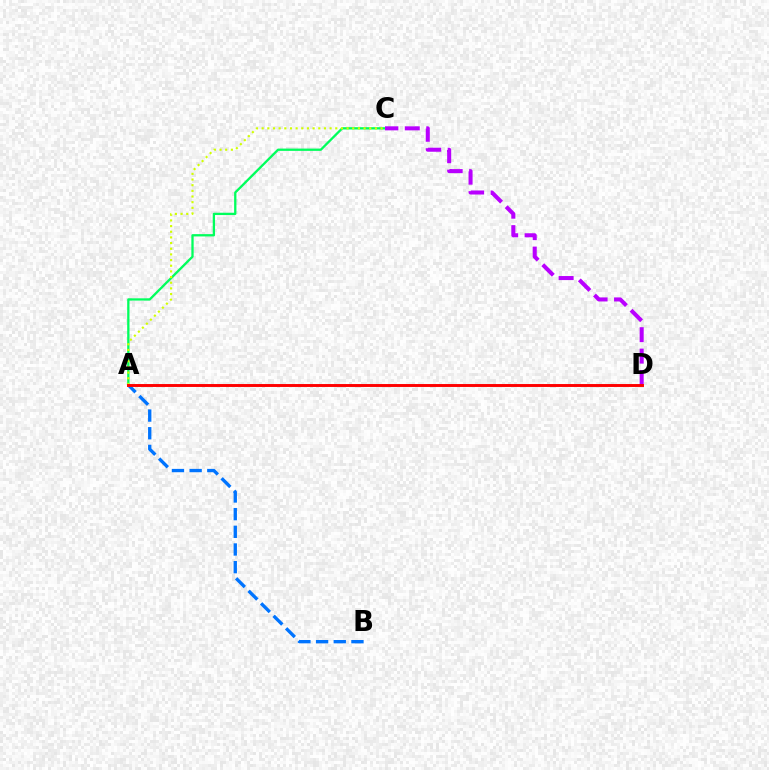{('A', 'C'): [{'color': '#00ff5c', 'line_style': 'solid', 'thickness': 1.66}, {'color': '#d1ff00', 'line_style': 'dotted', 'thickness': 1.54}], ('C', 'D'): [{'color': '#b900ff', 'line_style': 'dashed', 'thickness': 2.91}], ('A', 'B'): [{'color': '#0074ff', 'line_style': 'dashed', 'thickness': 2.4}], ('A', 'D'): [{'color': '#ff0000', 'line_style': 'solid', 'thickness': 2.1}]}